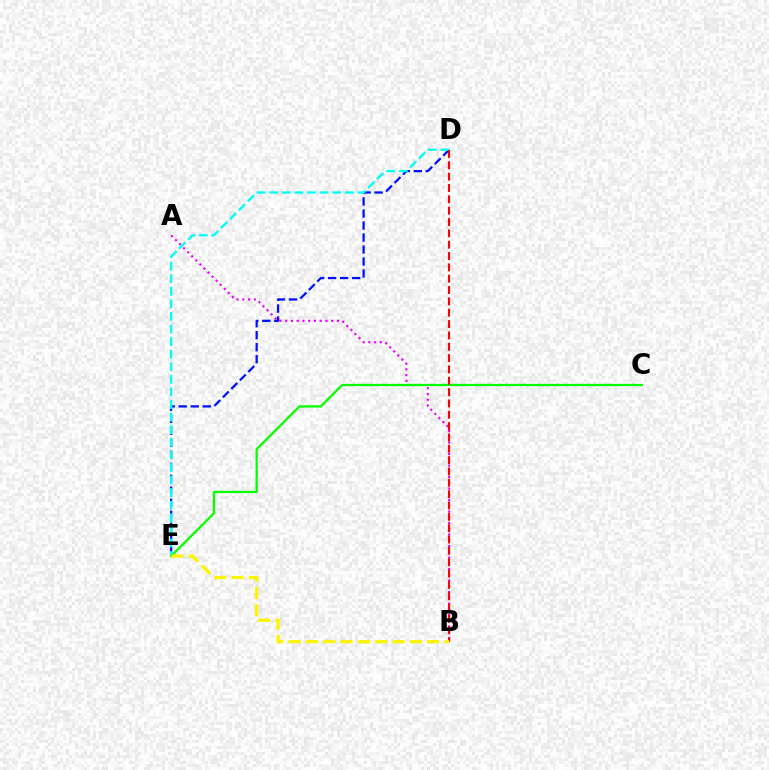{('D', 'E'): [{'color': '#0010ff', 'line_style': 'dashed', 'thickness': 1.63}, {'color': '#00fff6', 'line_style': 'dashed', 'thickness': 1.71}], ('A', 'B'): [{'color': '#ee00ff', 'line_style': 'dotted', 'thickness': 1.56}], ('C', 'E'): [{'color': '#08ff00', 'line_style': 'solid', 'thickness': 1.65}], ('B', 'D'): [{'color': '#ff0000', 'line_style': 'dashed', 'thickness': 1.54}], ('B', 'E'): [{'color': '#fcf500', 'line_style': 'dashed', 'thickness': 2.35}]}